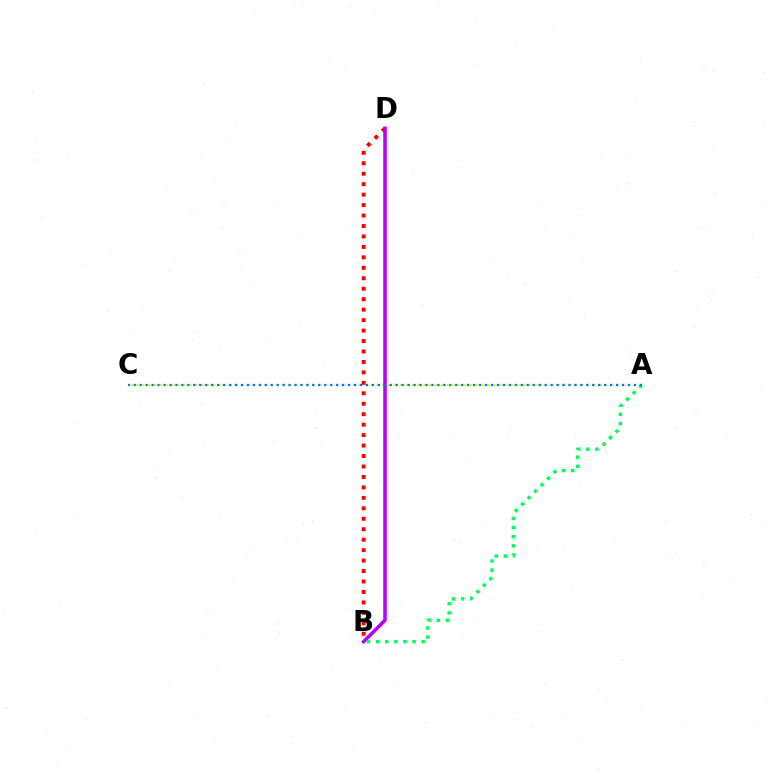{('A', 'C'): [{'color': '#d1ff00', 'line_style': 'dotted', 'thickness': 1.59}, {'color': '#0074ff', 'line_style': 'dotted', 'thickness': 1.62}], ('B', 'D'): [{'color': '#ff0000', 'line_style': 'dotted', 'thickness': 2.84}, {'color': '#b900ff', 'line_style': 'solid', 'thickness': 2.54}], ('A', 'B'): [{'color': '#00ff5c', 'line_style': 'dotted', 'thickness': 2.48}]}